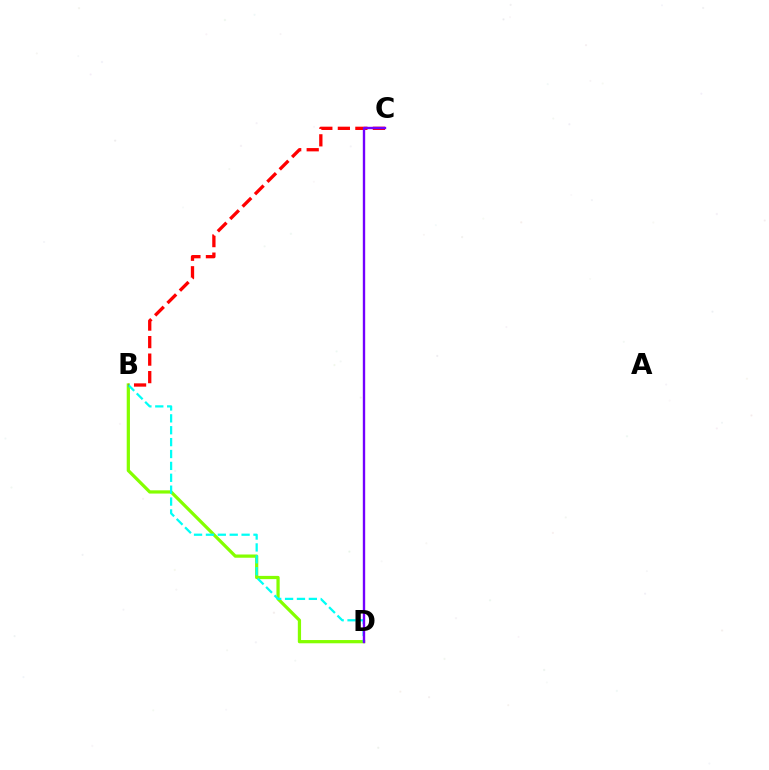{('B', 'D'): [{'color': '#84ff00', 'line_style': 'solid', 'thickness': 2.33}, {'color': '#00fff6', 'line_style': 'dashed', 'thickness': 1.62}], ('B', 'C'): [{'color': '#ff0000', 'line_style': 'dashed', 'thickness': 2.38}], ('C', 'D'): [{'color': '#7200ff', 'line_style': 'solid', 'thickness': 1.71}]}